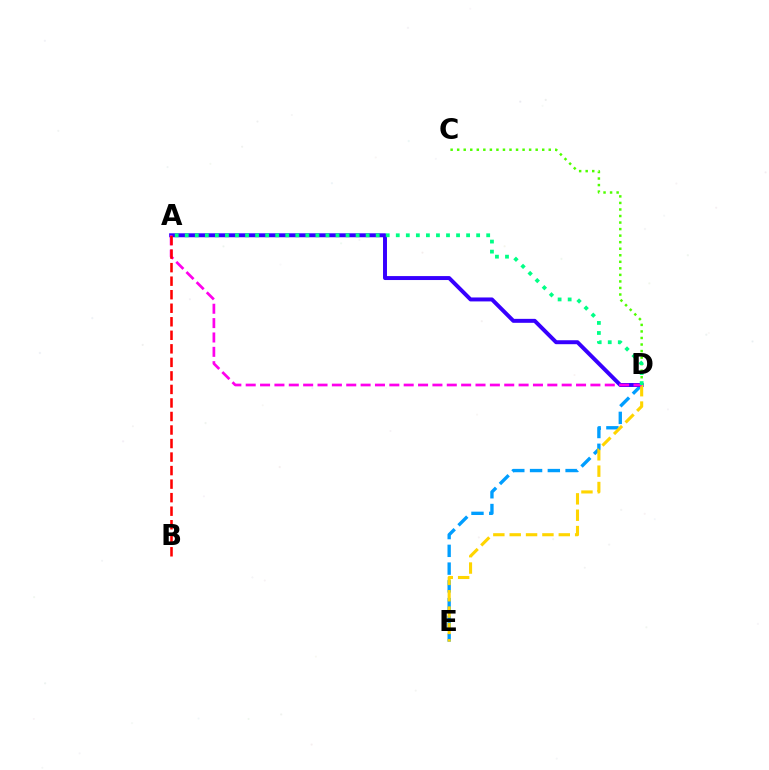{('C', 'D'): [{'color': '#4fff00', 'line_style': 'dotted', 'thickness': 1.78}], ('D', 'E'): [{'color': '#009eff', 'line_style': 'dashed', 'thickness': 2.41}, {'color': '#ffd500', 'line_style': 'dashed', 'thickness': 2.22}], ('A', 'D'): [{'color': '#3700ff', 'line_style': 'solid', 'thickness': 2.85}, {'color': '#ff00ed', 'line_style': 'dashed', 'thickness': 1.95}, {'color': '#00ff86', 'line_style': 'dotted', 'thickness': 2.73}], ('A', 'B'): [{'color': '#ff0000', 'line_style': 'dashed', 'thickness': 1.84}]}